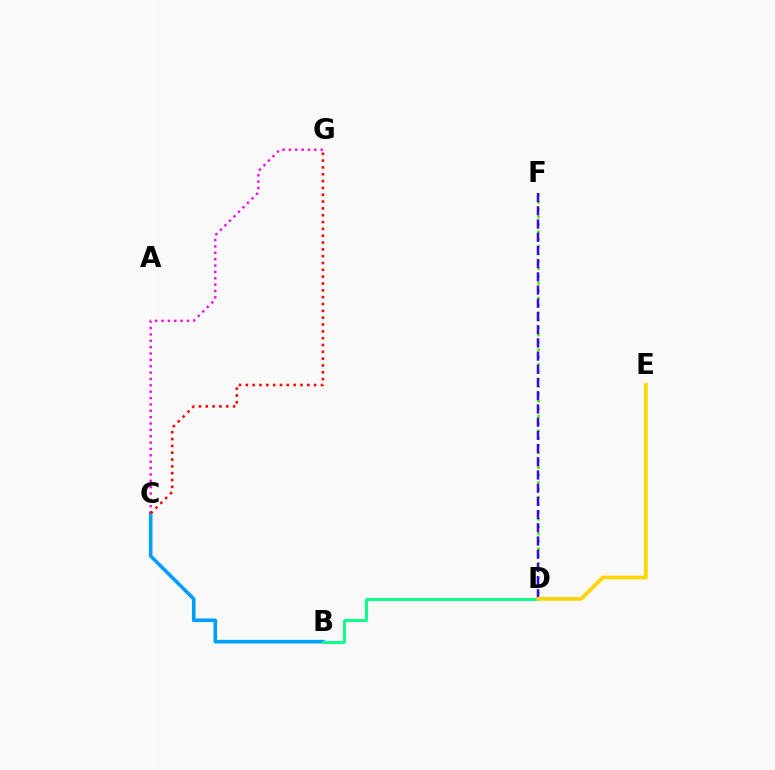{('D', 'F'): [{'color': '#4fff00', 'line_style': 'dotted', 'thickness': 2.0}, {'color': '#3700ff', 'line_style': 'dashed', 'thickness': 1.79}], ('B', 'C'): [{'color': '#009eff', 'line_style': 'solid', 'thickness': 2.59}], ('B', 'D'): [{'color': '#00ff86', 'line_style': 'solid', 'thickness': 2.04}], ('C', 'G'): [{'color': '#ff00ed', 'line_style': 'dotted', 'thickness': 1.73}, {'color': '#ff0000', 'line_style': 'dotted', 'thickness': 1.86}], ('D', 'E'): [{'color': '#ffd500', 'line_style': 'solid', 'thickness': 2.68}]}